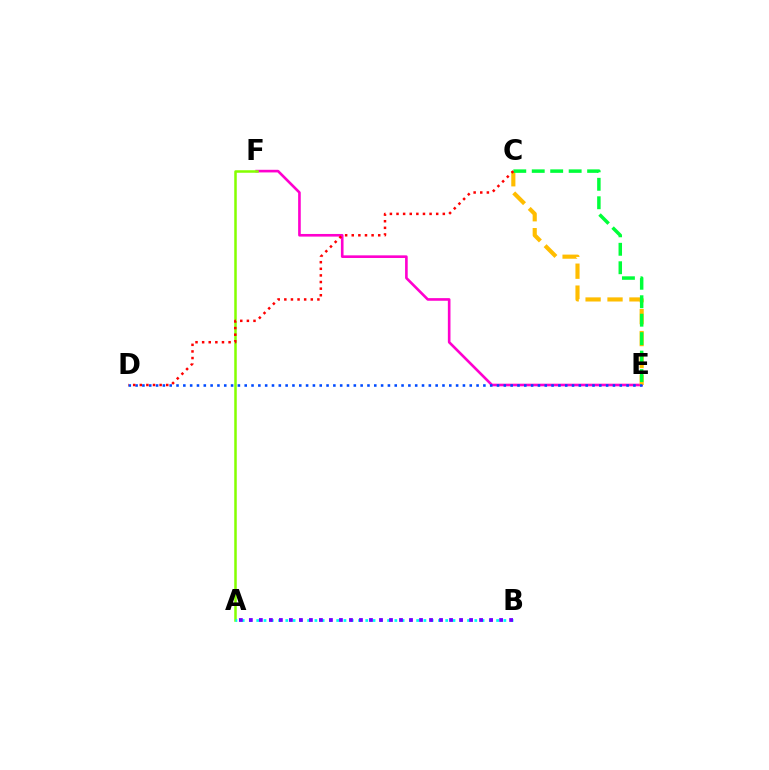{('E', 'F'): [{'color': '#ff00cf', 'line_style': 'solid', 'thickness': 1.89}], ('C', 'E'): [{'color': '#ffbd00', 'line_style': 'dashed', 'thickness': 2.98}, {'color': '#00ff39', 'line_style': 'dashed', 'thickness': 2.51}], ('A', 'F'): [{'color': '#84ff00', 'line_style': 'solid', 'thickness': 1.81}], ('D', 'E'): [{'color': '#004bff', 'line_style': 'dotted', 'thickness': 1.85}], ('A', 'B'): [{'color': '#00fff6', 'line_style': 'dotted', 'thickness': 1.97}, {'color': '#7200ff', 'line_style': 'dotted', 'thickness': 2.72}], ('C', 'D'): [{'color': '#ff0000', 'line_style': 'dotted', 'thickness': 1.8}]}